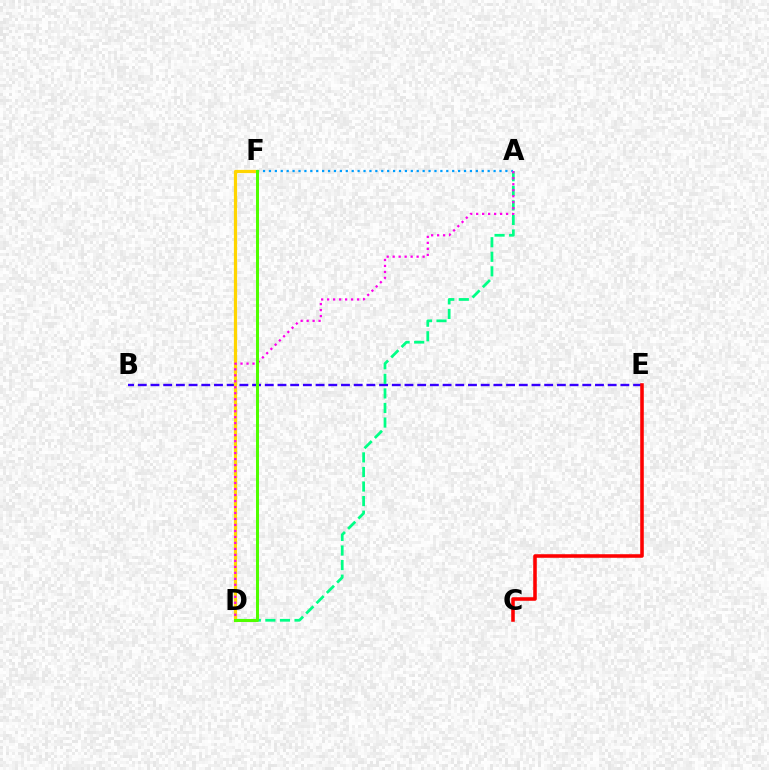{('B', 'E'): [{'color': '#3700ff', 'line_style': 'dashed', 'thickness': 1.73}], ('C', 'E'): [{'color': '#ff0000', 'line_style': 'solid', 'thickness': 2.56}], ('A', 'D'): [{'color': '#00ff86', 'line_style': 'dashed', 'thickness': 1.98}, {'color': '#ff00ed', 'line_style': 'dotted', 'thickness': 1.63}], ('D', 'F'): [{'color': '#ffd500', 'line_style': 'solid', 'thickness': 2.32}, {'color': '#4fff00', 'line_style': 'solid', 'thickness': 2.16}], ('A', 'F'): [{'color': '#009eff', 'line_style': 'dotted', 'thickness': 1.61}]}